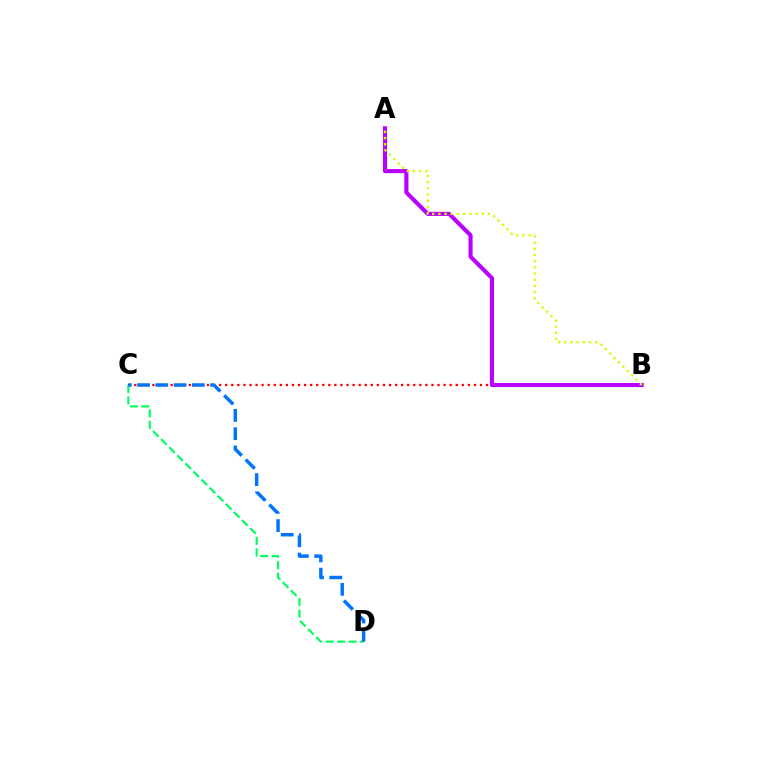{('B', 'C'): [{'color': '#ff0000', 'line_style': 'dotted', 'thickness': 1.65}], ('A', 'B'): [{'color': '#b900ff', 'line_style': 'solid', 'thickness': 2.96}, {'color': '#d1ff00', 'line_style': 'dotted', 'thickness': 1.68}], ('C', 'D'): [{'color': '#00ff5c', 'line_style': 'dashed', 'thickness': 1.56}, {'color': '#0074ff', 'line_style': 'dashed', 'thickness': 2.48}]}